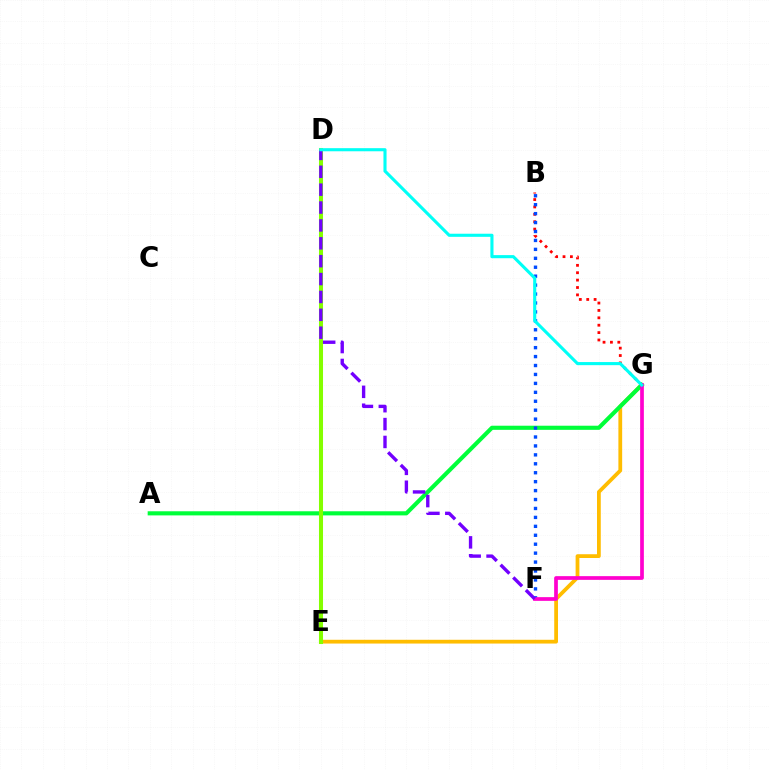{('E', 'G'): [{'color': '#ffbd00', 'line_style': 'solid', 'thickness': 2.71}], ('B', 'G'): [{'color': '#ff0000', 'line_style': 'dotted', 'thickness': 2.01}], ('A', 'G'): [{'color': '#00ff39', 'line_style': 'solid', 'thickness': 2.97}], ('D', 'E'): [{'color': '#84ff00', 'line_style': 'solid', 'thickness': 2.91}], ('B', 'F'): [{'color': '#004bff', 'line_style': 'dotted', 'thickness': 2.43}], ('F', 'G'): [{'color': '#ff00cf', 'line_style': 'solid', 'thickness': 2.67}], ('D', 'F'): [{'color': '#7200ff', 'line_style': 'dashed', 'thickness': 2.43}], ('D', 'G'): [{'color': '#00fff6', 'line_style': 'solid', 'thickness': 2.24}]}